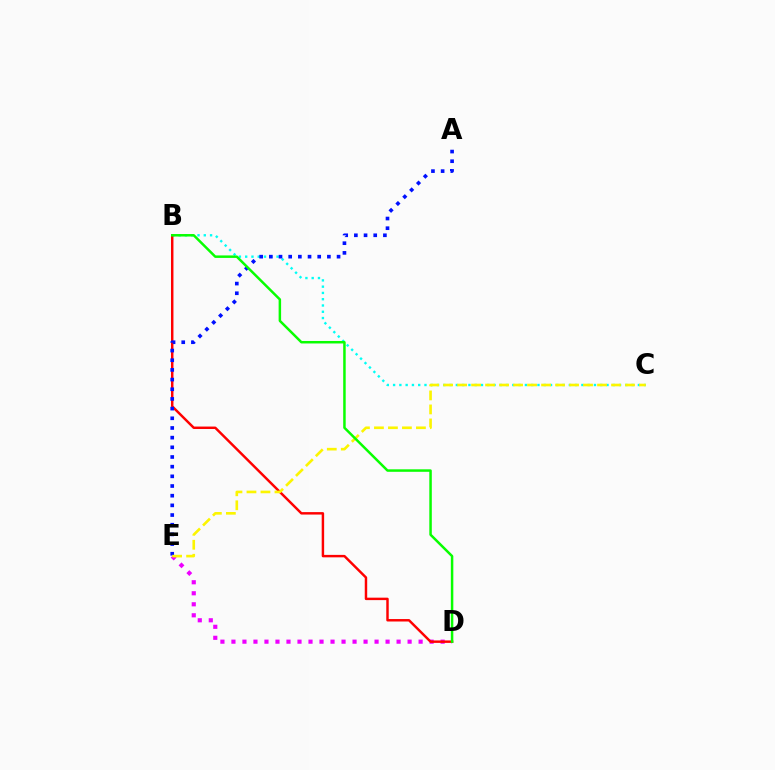{('B', 'C'): [{'color': '#00fff6', 'line_style': 'dotted', 'thickness': 1.71}], ('D', 'E'): [{'color': '#ee00ff', 'line_style': 'dotted', 'thickness': 2.99}], ('B', 'D'): [{'color': '#ff0000', 'line_style': 'solid', 'thickness': 1.76}, {'color': '#08ff00', 'line_style': 'solid', 'thickness': 1.79}], ('A', 'E'): [{'color': '#0010ff', 'line_style': 'dotted', 'thickness': 2.63}], ('C', 'E'): [{'color': '#fcf500', 'line_style': 'dashed', 'thickness': 1.9}]}